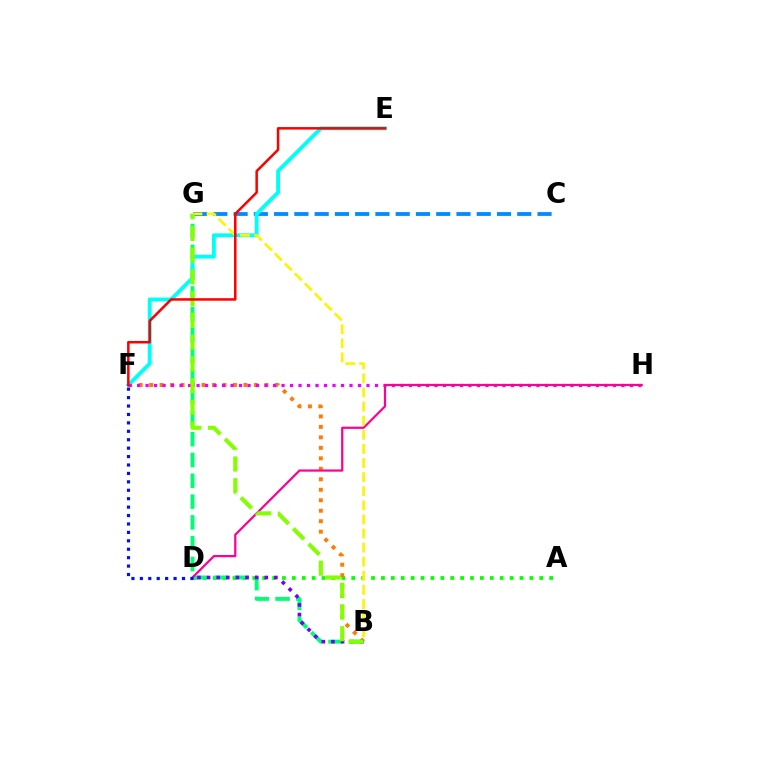{('A', 'D'): [{'color': '#08ff00', 'line_style': 'dotted', 'thickness': 2.69}], ('B', 'F'): [{'color': '#ff7c00', 'line_style': 'dotted', 'thickness': 2.85}], ('B', 'G'): [{'color': '#00ff74', 'line_style': 'dashed', 'thickness': 2.83}, {'color': '#fcf500', 'line_style': 'dashed', 'thickness': 1.92}, {'color': '#84ff00', 'line_style': 'dashed', 'thickness': 2.95}], ('C', 'G'): [{'color': '#008cff', 'line_style': 'dashed', 'thickness': 2.75}], ('B', 'D'): [{'color': '#7200ff', 'line_style': 'dotted', 'thickness': 2.61}], ('E', 'F'): [{'color': '#00fff6', 'line_style': 'solid', 'thickness': 2.77}, {'color': '#ff0000', 'line_style': 'solid', 'thickness': 1.81}], ('F', 'H'): [{'color': '#ee00ff', 'line_style': 'dotted', 'thickness': 2.31}], ('D', 'H'): [{'color': '#ff0094', 'line_style': 'solid', 'thickness': 1.6}], ('D', 'F'): [{'color': '#0010ff', 'line_style': 'dotted', 'thickness': 2.29}]}